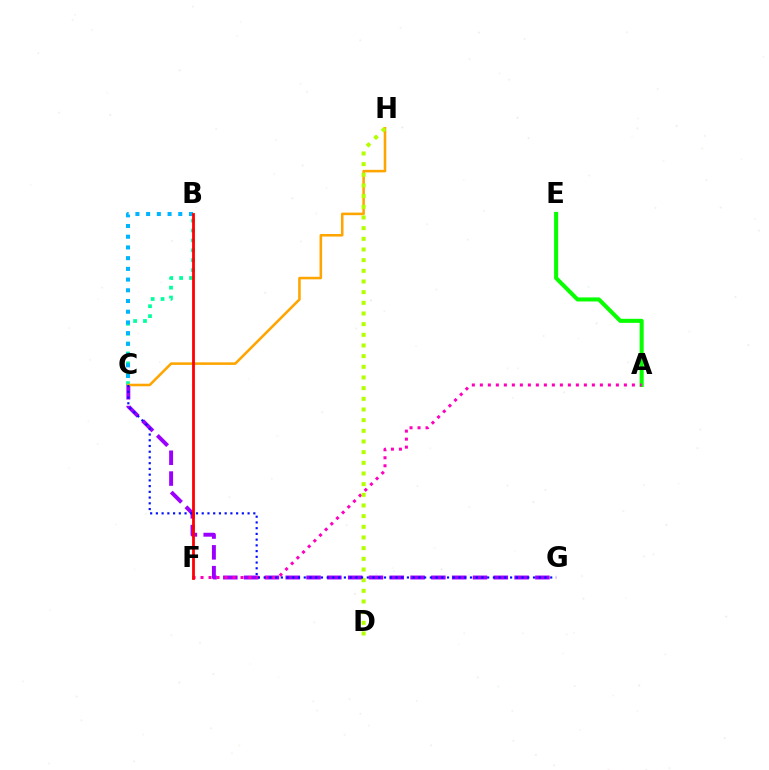{('B', 'C'): [{'color': '#00ff9d', 'line_style': 'dotted', 'thickness': 2.69}, {'color': '#00b5ff', 'line_style': 'dotted', 'thickness': 2.91}], ('C', 'G'): [{'color': '#9b00ff', 'line_style': 'dashed', 'thickness': 2.83}, {'color': '#0010ff', 'line_style': 'dotted', 'thickness': 1.56}], ('A', 'E'): [{'color': '#08ff00', 'line_style': 'solid', 'thickness': 2.91}], ('A', 'F'): [{'color': '#ff00bd', 'line_style': 'dotted', 'thickness': 2.17}], ('C', 'H'): [{'color': '#ffa500', 'line_style': 'solid', 'thickness': 1.84}], ('D', 'H'): [{'color': '#b3ff00', 'line_style': 'dotted', 'thickness': 2.9}], ('B', 'F'): [{'color': '#ff0000', 'line_style': 'solid', 'thickness': 2.01}]}